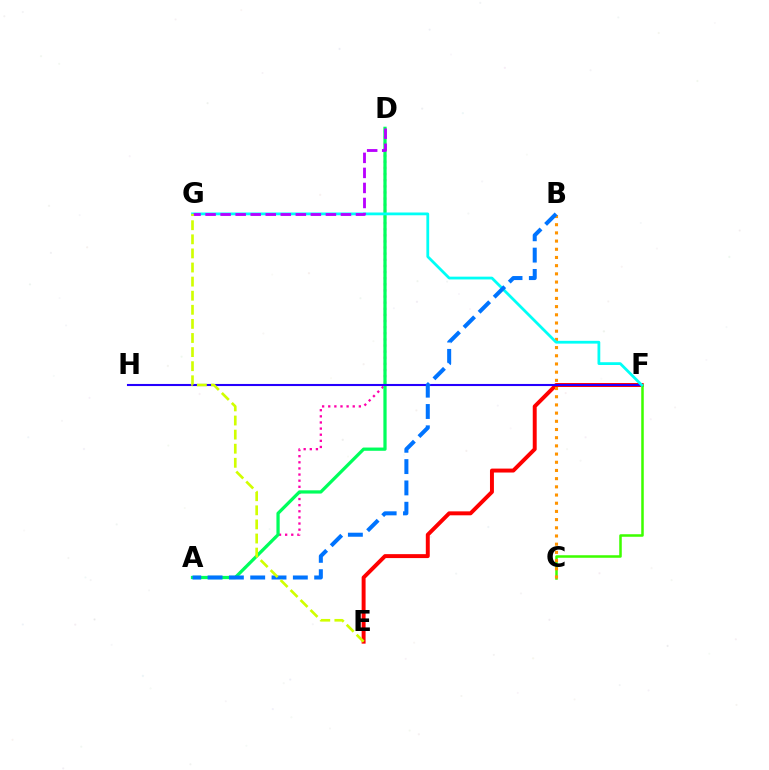{('A', 'D'): [{'color': '#ff00ac', 'line_style': 'dotted', 'thickness': 1.66}, {'color': '#00ff5c', 'line_style': 'solid', 'thickness': 2.33}], ('E', 'F'): [{'color': '#ff0000', 'line_style': 'solid', 'thickness': 2.84}], ('C', 'F'): [{'color': '#3dff00', 'line_style': 'solid', 'thickness': 1.82}], ('B', 'C'): [{'color': '#ff9400', 'line_style': 'dotted', 'thickness': 2.23}], ('F', 'H'): [{'color': '#2500ff', 'line_style': 'solid', 'thickness': 1.51}], ('F', 'G'): [{'color': '#00fff6', 'line_style': 'solid', 'thickness': 2.0}], ('D', 'G'): [{'color': '#b900ff', 'line_style': 'dashed', 'thickness': 2.04}], ('A', 'B'): [{'color': '#0074ff', 'line_style': 'dashed', 'thickness': 2.9}], ('E', 'G'): [{'color': '#d1ff00', 'line_style': 'dashed', 'thickness': 1.91}]}